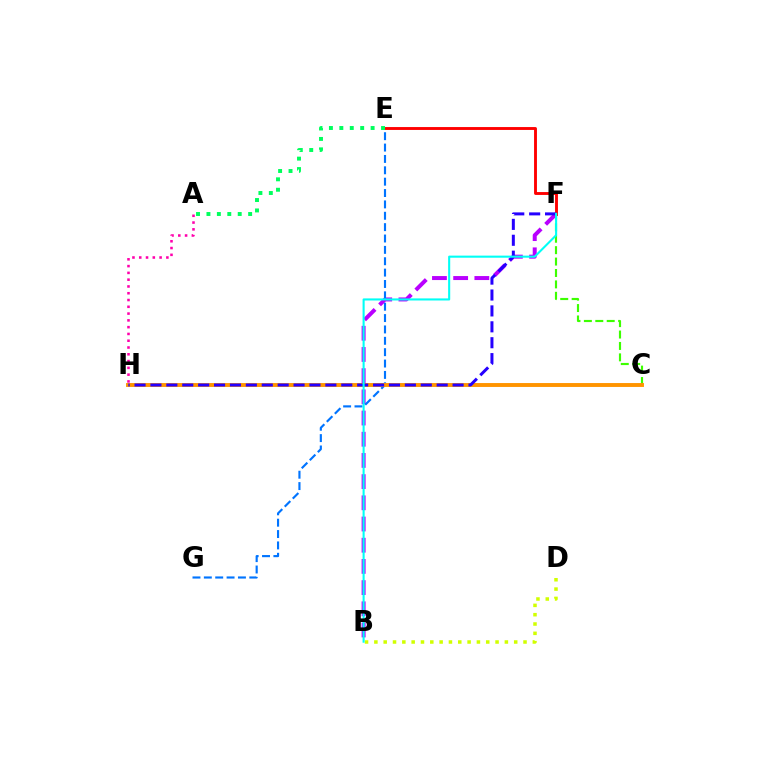{('C', 'F'): [{'color': '#3dff00', 'line_style': 'dashed', 'thickness': 1.55}], ('B', 'F'): [{'color': '#b900ff', 'line_style': 'dashed', 'thickness': 2.88}, {'color': '#00fff6', 'line_style': 'solid', 'thickness': 1.5}], ('E', 'G'): [{'color': '#0074ff', 'line_style': 'dashed', 'thickness': 1.54}], ('C', 'H'): [{'color': '#ff9400', 'line_style': 'solid', 'thickness': 2.81}], ('E', 'F'): [{'color': '#ff0000', 'line_style': 'solid', 'thickness': 2.08}], ('F', 'H'): [{'color': '#2500ff', 'line_style': 'dashed', 'thickness': 2.16}], ('B', 'D'): [{'color': '#d1ff00', 'line_style': 'dotted', 'thickness': 2.53}], ('A', 'H'): [{'color': '#ff00ac', 'line_style': 'dotted', 'thickness': 1.84}], ('A', 'E'): [{'color': '#00ff5c', 'line_style': 'dotted', 'thickness': 2.83}]}